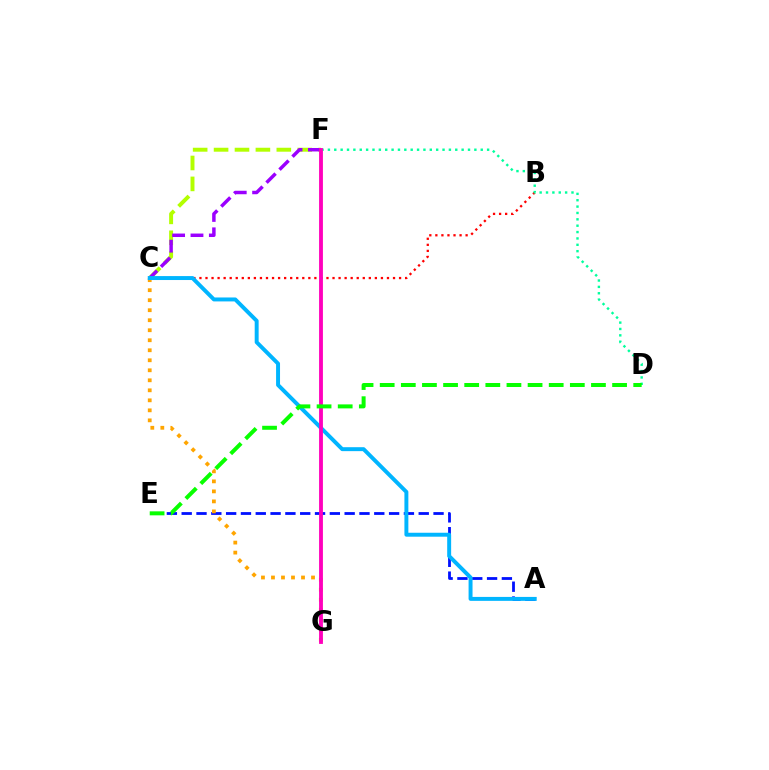{('B', 'C'): [{'color': '#ff0000', 'line_style': 'dotted', 'thickness': 1.64}], ('D', 'F'): [{'color': '#00ff9d', 'line_style': 'dotted', 'thickness': 1.73}], ('A', 'E'): [{'color': '#0010ff', 'line_style': 'dashed', 'thickness': 2.01}], ('C', 'F'): [{'color': '#b3ff00', 'line_style': 'dashed', 'thickness': 2.84}, {'color': '#9b00ff', 'line_style': 'dashed', 'thickness': 2.5}], ('C', 'G'): [{'color': '#ffa500', 'line_style': 'dotted', 'thickness': 2.72}], ('A', 'C'): [{'color': '#00b5ff', 'line_style': 'solid', 'thickness': 2.84}], ('F', 'G'): [{'color': '#ff00bd', 'line_style': 'solid', 'thickness': 2.76}], ('D', 'E'): [{'color': '#08ff00', 'line_style': 'dashed', 'thickness': 2.87}]}